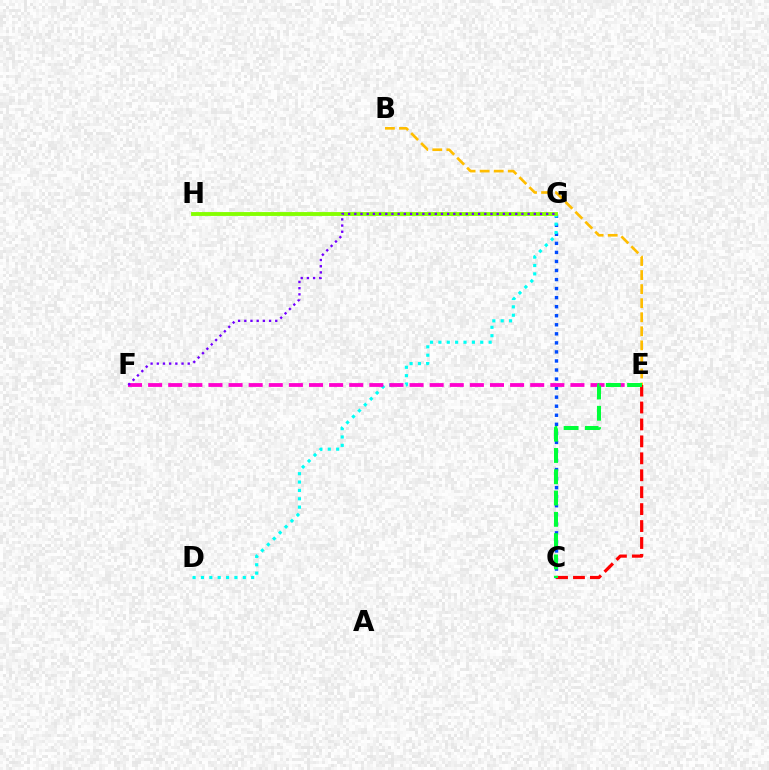{('B', 'E'): [{'color': '#ffbd00', 'line_style': 'dashed', 'thickness': 1.91}], ('C', 'G'): [{'color': '#004bff', 'line_style': 'dotted', 'thickness': 2.46}], ('C', 'E'): [{'color': '#ff0000', 'line_style': 'dashed', 'thickness': 2.3}, {'color': '#00ff39', 'line_style': 'dashed', 'thickness': 2.89}], ('D', 'G'): [{'color': '#00fff6', 'line_style': 'dotted', 'thickness': 2.27}], ('E', 'F'): [{'color': '#ff00cf', 'line_style': 'dashed', 'thickness': 2.73}], ('G', 'H'): [{'color': '#84ff00', 'line_style': 'solid', 'thickness': 2.77}], ('F', 'G'): [{'color': '#7200ff', 'line_style': 'dotted', 'thickness': 1.68}]}